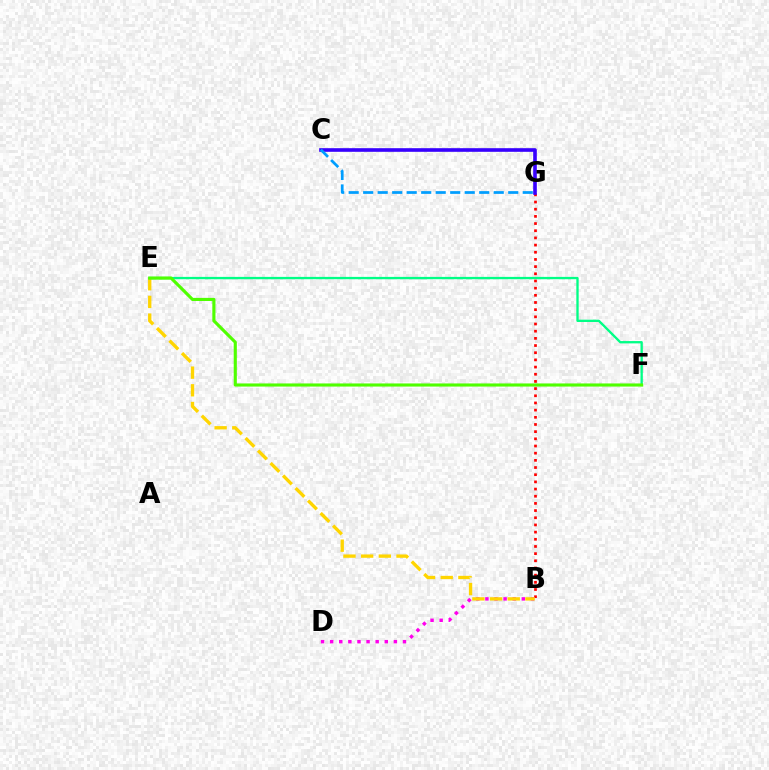{('B', 'G'): [{'color': '#ff0000', 'line_style': 'dotted', 'thickness': 1.95}], ('C', 'G'): [{'color': '#3700ff', 'line_style': 'solid', 'thickness': 2.61}, {'color': '#009eff', 'line_style': 'dashed', 'thickness': 1.97}], ('B', 'D'): [{'color': '#ff00ed', 'line_style': 'dotted', 'thickness': 2.47}], ('B', 'E'): [{'color': '#ffd500', 'line_style': 'dashed', 'thickness': 2.4}], ('E', 'F'): [{'color': '#00ff86', 'line_style': 'solid', 'thickness': 1.67}, {'color': '#4fff00', 'line_style': 'solid', 'thickness': 2.25}]}